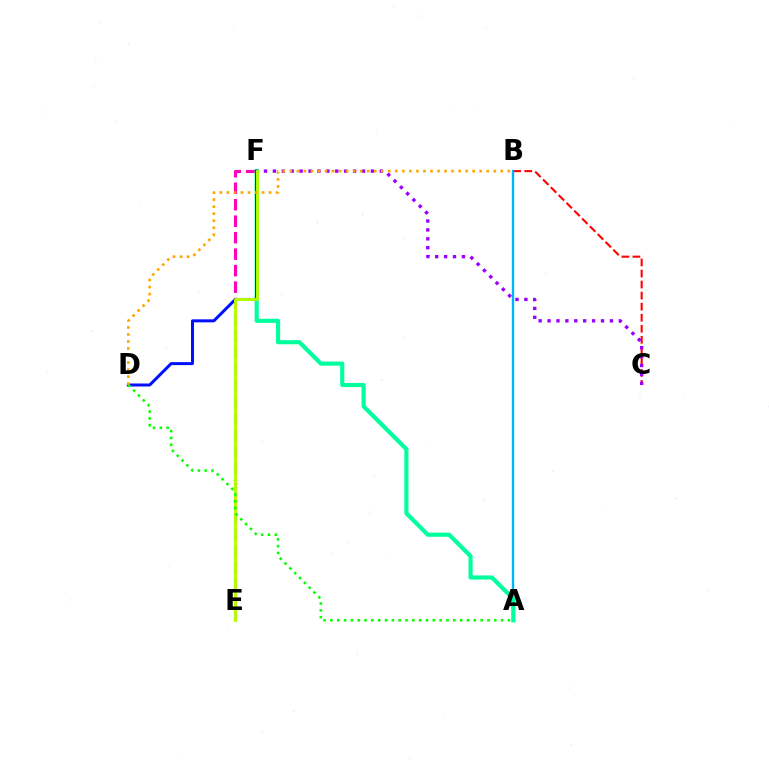{('B', 'C'): [{'color': '#ff0000', 'line_style': 'dashed', 'thickness': 1.5}], ('E', 'F'): [{'color': '#ff00bd', 'line_style': 'dashed', 'thickness': 2.24}, {'color': '#b3ff00', 'line_style': 'solid', 'thickness': 2.11}], ('A', 'B'): [{'color': '#00b5ff', 'line_style': 'solid', 'thickness': 1.72}], ('C', 'F'): [{'color': '#9b00ff', 'line_style': 'dotted', 'thickness': 2.42}], ('A', 'F'): [{'color': '#00ff9d', 'line_style': 'solid', 'thickness': 2.97}], ('D', 'F'): [{'color': '#0010ff', 'line_style': 'solid', 'thickness': 2.16}], ('B', 'D'): [{'color': '#ffa500', 'line_style': 'dotted', 'thickness': 1.91}], ('A', 'D'): [{'color': '#08ff00', 'line_style': 'dotted', 'thickness': 1.86}]}